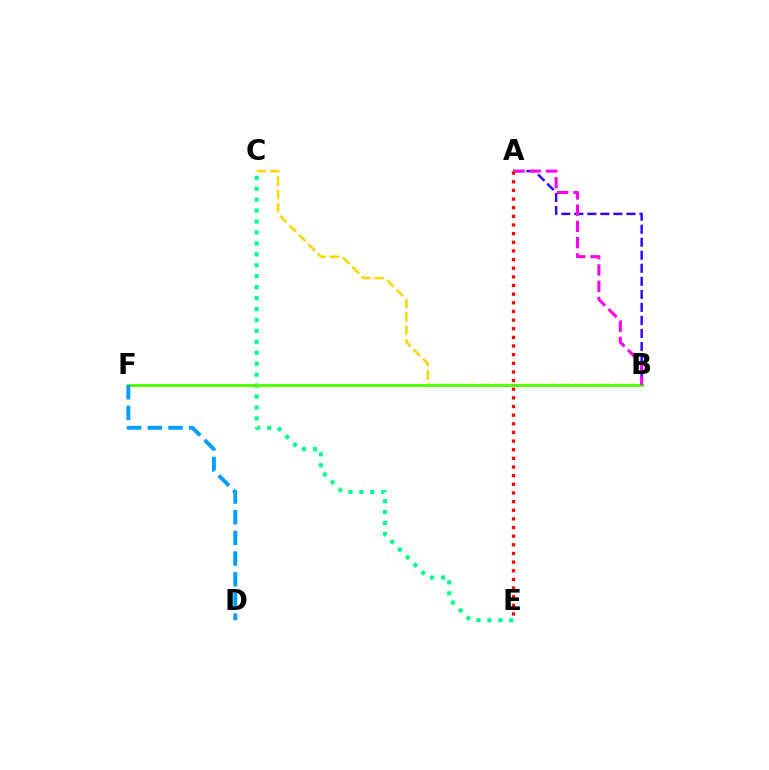{('B', 'C'): [{'color': '#ffd500', 'line_style': 'dashed', 'thickness': 1.82}], ('A', 'B'): [{'color': '#3700ff', 'line_style': 'dashed', 'thickness': 1.77}, {'color': '#ff00ed', 'line_style': 'dashed', 'thickness': 2.21}], ('C', 'E'): [{'color': '#00ff86', 'line_style': 'dotted', 'thickness': 2.97}], ('B', 'F'): [{'color': '#4fff00', 'line_style': 'solid', 'thickness': 2.06}], ('D', 'F'): [{'color': '#009eff', 'line_style': 'dashed', 'thickness': 2.81}], ('A', 'E'): [{'color': '#ff0000', 'line_style': 'dotted', 'thickness': 2.35}]}